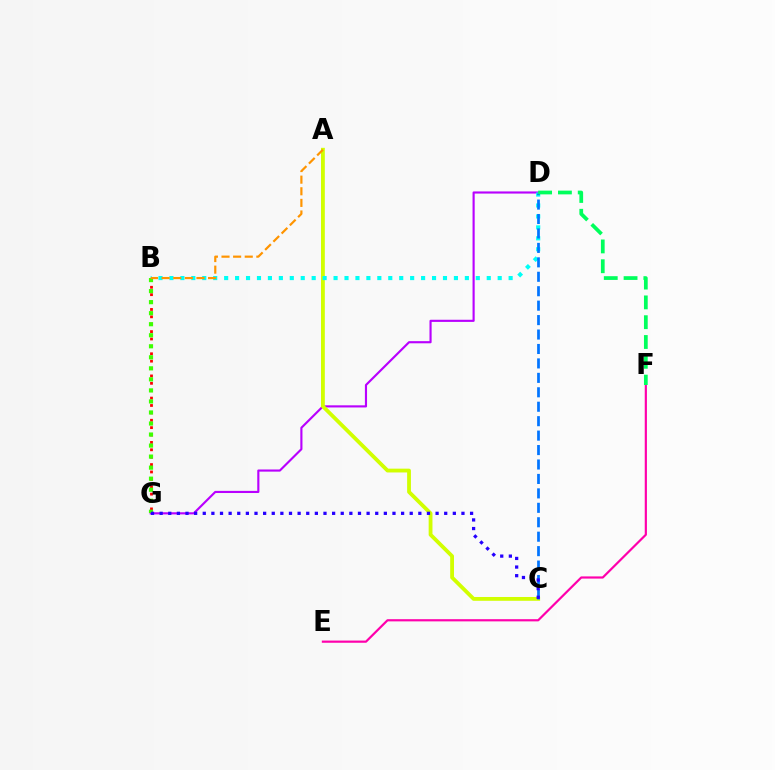{('E', 'F'): [{'color': '#ff00ac', 'line_style': 'solid', 'thickness': 1.58}], ('B', 'G'): [{'color': '#ff0000', 'line_style': 'dotted', 'thickness': 2.01}, {'color': '#3dff00', 'line_style': 'dotted', 'thickness': 3.0}], ('D', 'G'): [{'color': '#b900ff', 'line_style': 'solid', 'thickness': 1.54}], ('A', 'C'): [{'color': '#d1ff00', 'line_style': 'solid', 'thickness': 2.74}], ('B', 'D'): [{'color': '#00fff6', 'line_style': 'dotted', 'thickness': 2.97}], ('C', 'D'): [{'color': '#0074ff', 'line_style': 'dashed', 'thickness': 1.96}], ('C', 'G'): [{'color': '#2500ff', 'line_style': 'dotted', 'thickness': 2.34}], ('D', 'F'): [{'color': '#00ff5c', 'line_style': 'dashed', 'thickness': 2.69}], ('A', 'B'): [{'color': '#ff9400', 'line_style': 'dashed', 'thickness': 1.58}]}